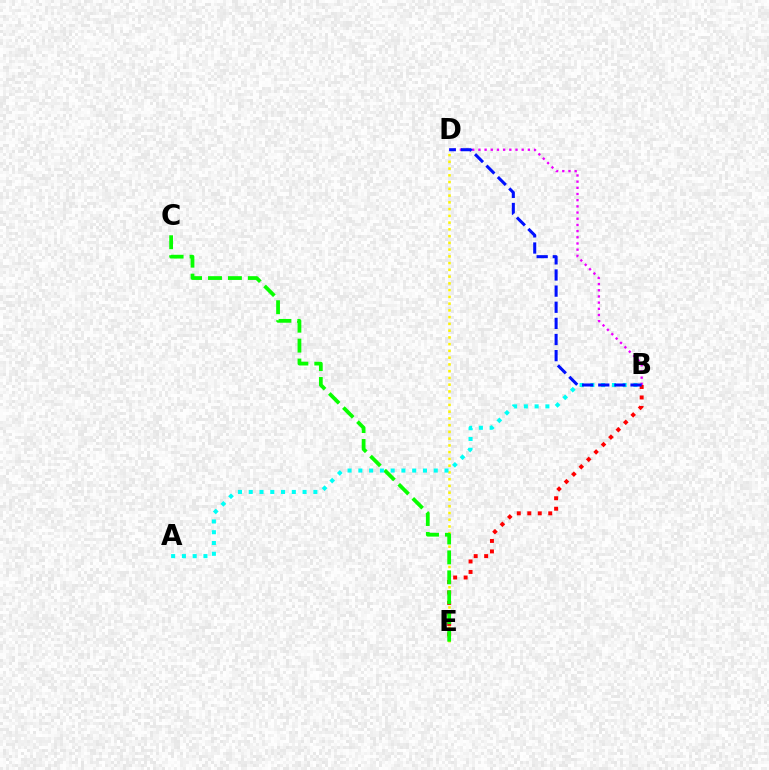{('D', 'E'): [{'color': '#fcf500', 'line_style': 'dotted', 'thickness': 1.83}], ('B', 'D'): [{'color': '#ee00ff', 'line_style': 'dotted', 'thickness': 1.68}, {'color': '#0010ff', 'line_style': 'dashed', 'thickness': 2.19}], ('B', 'E'): [{'color': '#ff0000', 'line_style': 'dotted', 'thickness': 2.85}], ('C', 'E'): [{'color': '#08ff00', 'line_style': 'dashed', 'thickness': 2.71}], ('A', 'B'): [{'color': '#00fff6', 'line_style': 'dotted', 'thickness': 2.93}]}